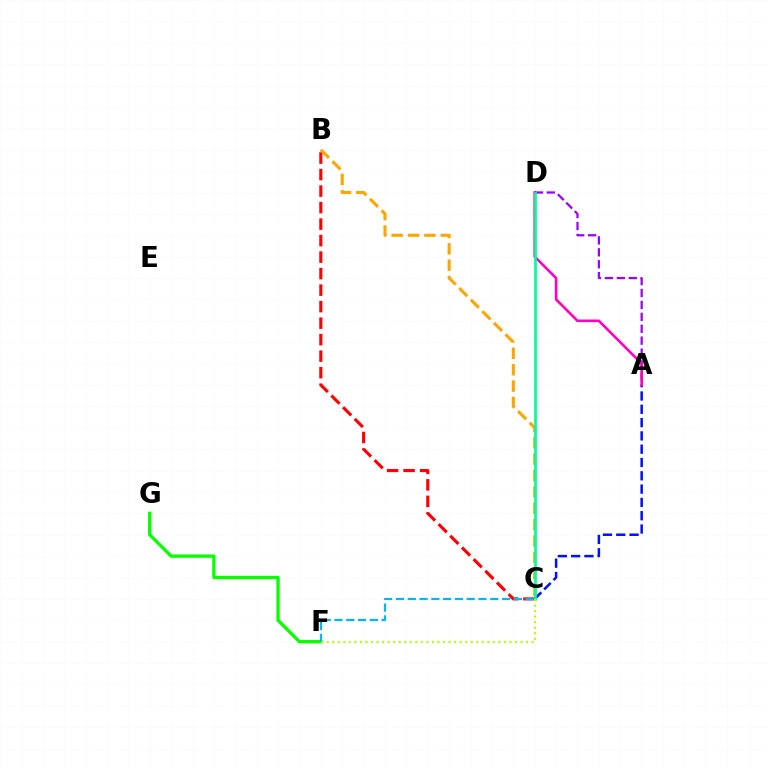{('F', 'G'): [{'color': '#08ff00', 'line_style': 'solid', 'thickness': 2.37}], ('B', 'C'): [{'color': '#ff0000', 'line_style': 'dashed', 'thickness': 2.24}, {'color': '#ffa500', 'line_style': 'dashed', 'thickness': 2.23}], ('A', 'C'): [{'color': '#0010ff', 'line_style': 'dashed', 'thickness': 1.81}], ('A', 'D'): [{'color': '#9b00ff', 'line_style': 'dashed', 'thickness': 1.62}, {'color': '#ff00bd', 'line_style': 'solid', 'thickness': 1.88}], ('C', 'F'): [{'color': '#00b5ff', 'line_style': 'dashed', 'thickness': 1.6}, {'color': '#b3ff00', 'line_style': 'dotted', 'thickness': 1.5}], ('C', 'D'): [{'color': '#00ff9d', 'line_style': 'solid', 'thickness': 1.95}]}